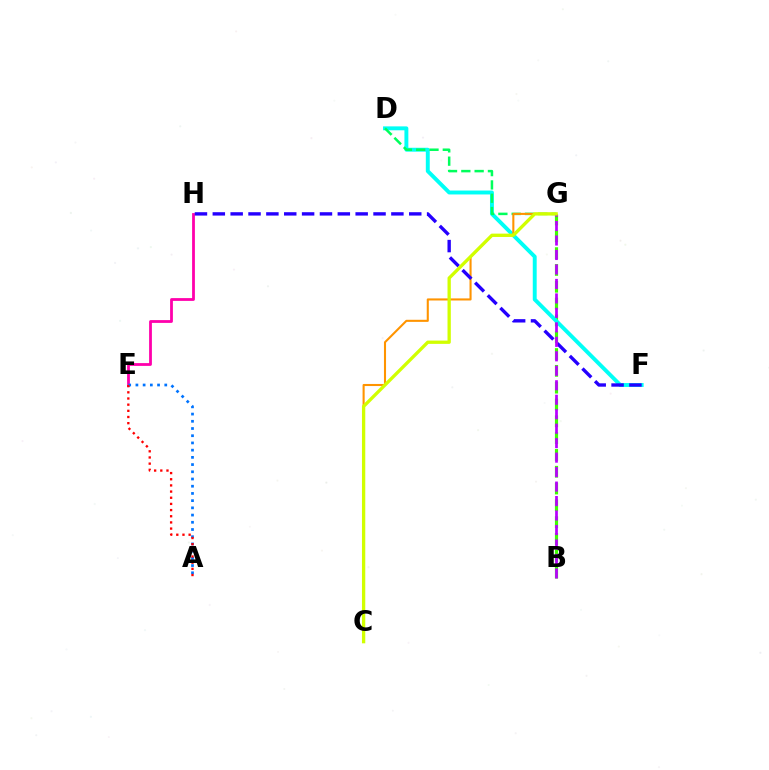{('B', 'G'): [{'color': '#3dff00', 'line_style': 'dashed', 'thickness': 2.28}, {'color': '#b900ff', 'line_style': 'dashed', 'thickness': 1.97}], ('E', 'H'): [{'color': '#ff00ac', 'line_style': 'solid', 'thickness': 2.01}], ('D', 'F'): [{'color': '#00fff6', 'line_style': 'solid', 'thickness': 2.82}], ('D', 'G'): [{'color': '#00ff5c', 'line_style': 'dashed', 'thickness': 1.81}], ('C', 'G'): [{'color': '#ff9400', 'line_style': 'solid', 'thickness': 1.5}, {'color': '#d1ff00', 'line_style': 'solid', 'thickness': 2.38}], ('F', 'H'): [{'color': '#2500ff', 'line_style': 'dashed', 'thickness': 2.43}], ('A', 'E'): [{'color': '#0074ff', 'line_style': 'dotted', 'thickness': 1.96}, {'color': '#ff0000', 'line_style': 'dotted', 'thickness': 1.68}]}